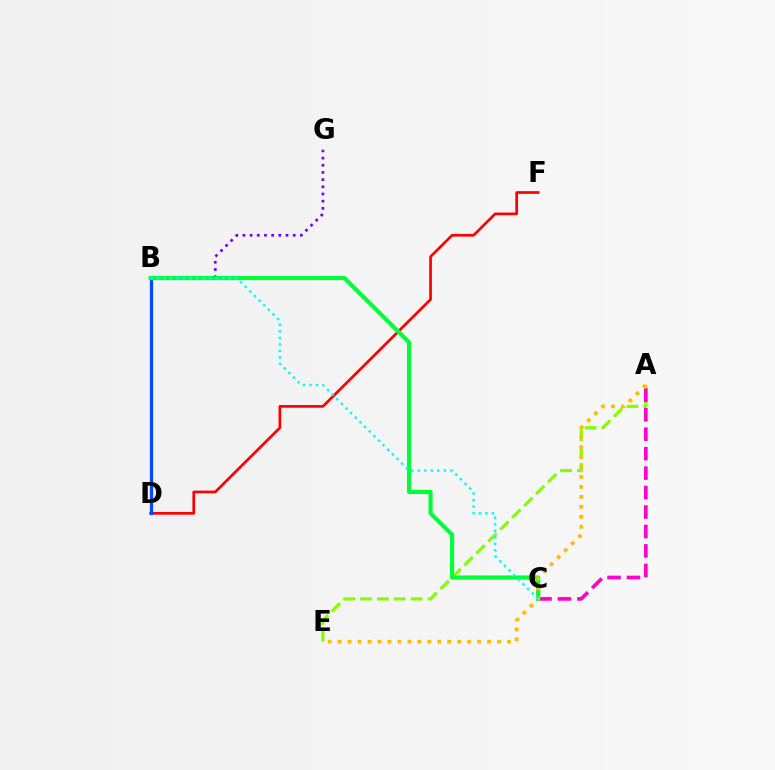{('A', 'E'): [{'color': '#84ff00', 'line_style': 'dashed', 'thickness': 2.29}, {'color': '#ffbd00', 'line_style': 'dotted', 'thickness': 2.71}], ('B', 'G'): [{'color': '#7200ff', 'line_style': 'dotted', 'thickness': 1.95}], ('D', 'F'): [{'color': '#ff0000', 'line_style': 'solid', 'thickness': 1.95}], ('B', 'D'): [{'color': '#004bff', 'line_style': 'solid', 'thickness': 2.36}], ('A', 'C'): [{'color': '#ff00cf', 'line_style': 'dashed', 'thickness': 2.64}], ('B', 'C'): [{'color': '#00ff39', 'line_style': 'solid', 'thickness': 2.97}, {'color': '#00fff6', 'line_style': 'dotted', 'thickness': 1.77}]}